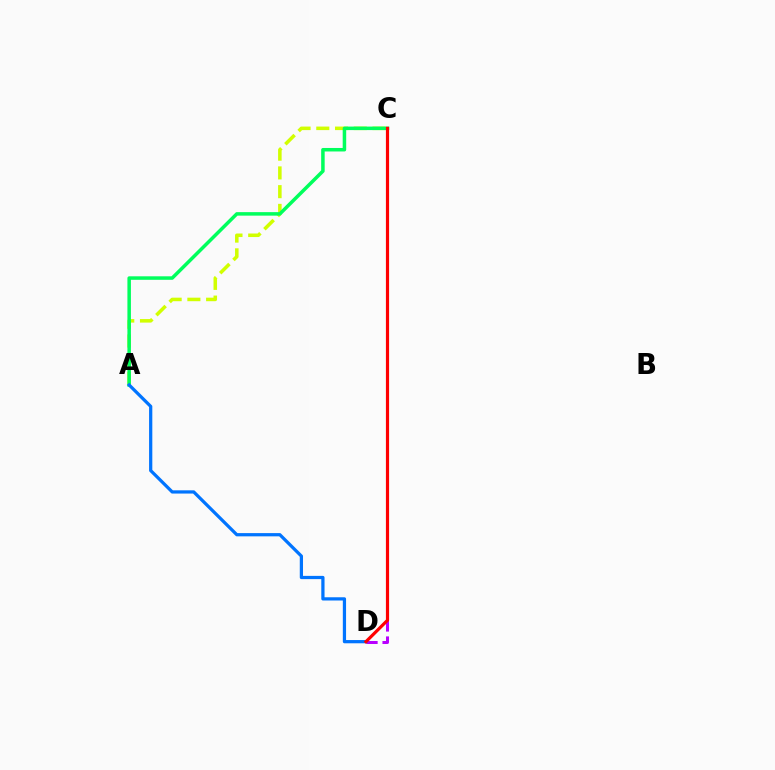{('C', 'D'): [{'color': '#b900ff', 'line_style': 'dashed', 'thickness': 2.17}, {'color': '#ff0000', 'line_style': 'solid', 'thickness': 2.28}], ('A', 'C'): [{'color': '#d1ff00', 'line_style': 'dashed', 'thickness': 2.55}, {'color': '#00ff5c', 'line_style': 'solid', 'thickness': 2.52}], ('A', 'D'): [{'color': '#0074ff', 'line_style': 'solid', 'thickness': 2.33}]}